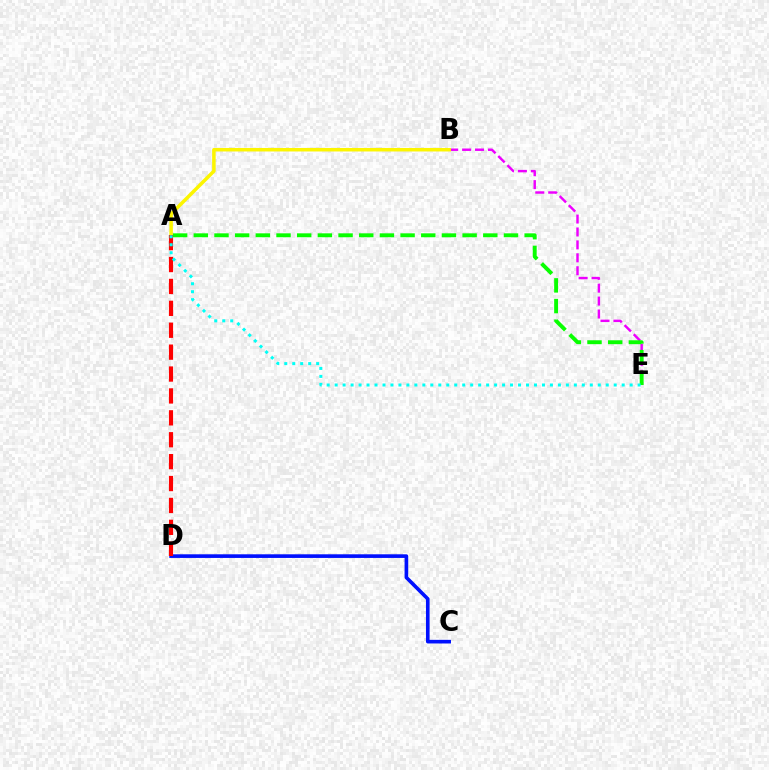{('C', 'D'): [{'color': '#0010ff', 'line_style': 'solid', 'thickness': 2.62}], ('B', 'E'): [{'color': '#ee00ff', 'line_style': 'dashed', 'thickness': 1.76}], ('A', 'B'): [{'color': '#fcf500', 'line_style': 'solid', 'thickness': 2.53}], ('A', 'D'): [{'color': '#ff0000', 'line_style': 'dashed', 'thickness': 2.98}], ('A', 'E'): [{'color': '#08ff00', 'line_style': 'dashed', 'thickness': 2.81}, {'color': '#00fff6', 'line_style': 'dotted', 'thickness': 2.17}]}